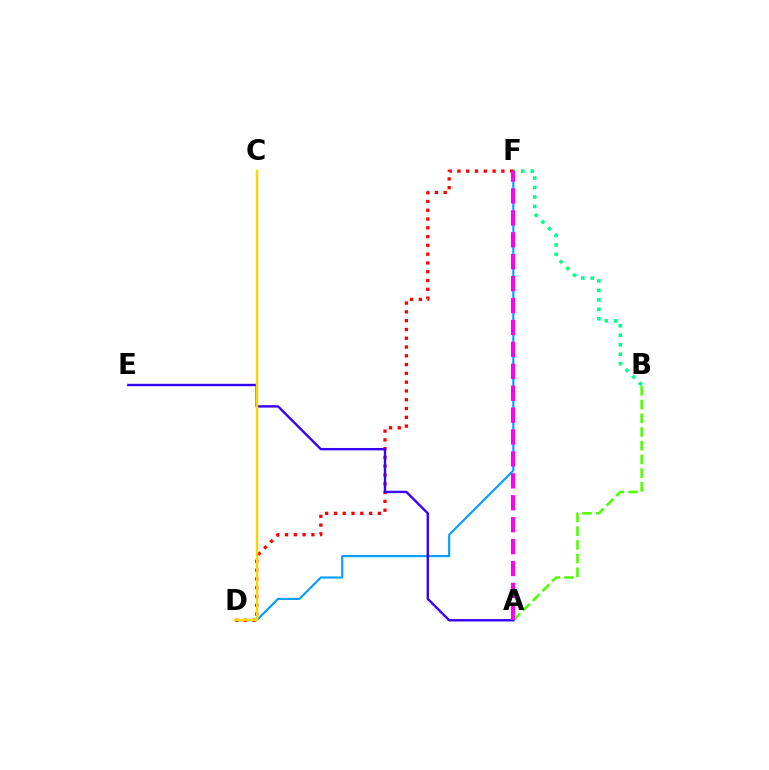{('B', 'F'): [{'color': '#00ff86', 'line_style': 'dotted', 'thickness': 2.57}], ('D', 'F'): [{'color': '#009eff', 'line_style': 'solid', 'thickness': 1.53}, {'color': '#ff0000', 'line_style': 'dotted', 'thickness': 2.39}], ('A', 'B'): [{'color': '#4fff00', 'line_style': 'dashed', 'thickness': 1.86}], ('A', 'E'): [{'color': '#3700ff', 'line_style': 'solid', 'thickness': 1.72}], ('C', 'D'): [{'color': '#ffd500', 'line_style': 'solid', 'thickness': 1.78}], ('A', 'F'): [{'color': '#ff00ed', 'line_style': 'dashed', 'thickness': 2.98}]}